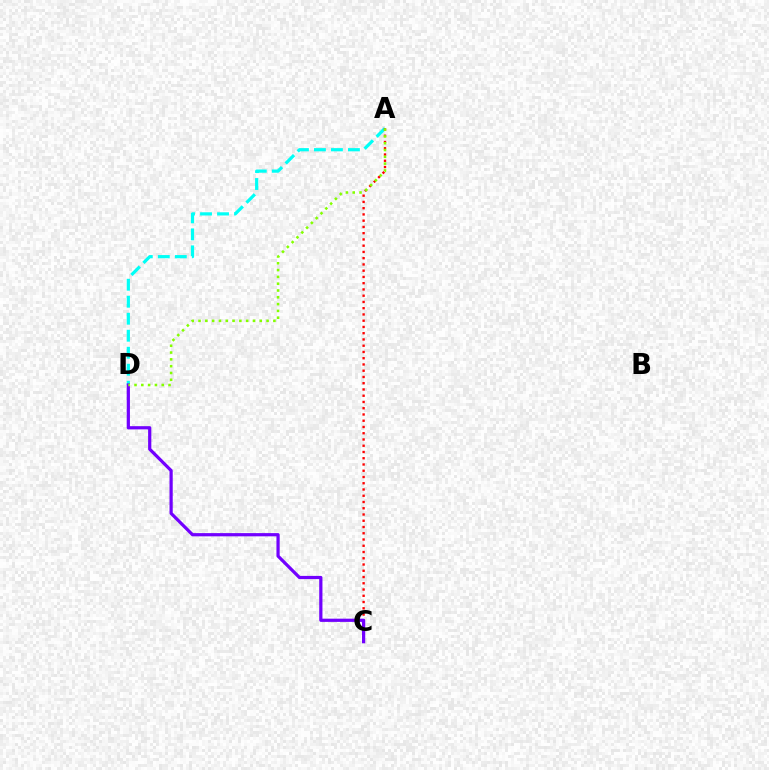{('A', 'D'): [{'color': '#00fff6', 'line_style': 'dashed', 'thickness': 2.31}, {'color': '#84ff00', 'line_style': 'dotted', 'thickness': 1.85}], ('A', 'C'): [{'color': '#ff0000', 'line_style': 'dotted', 'thickness': 1.7}], ('C', 'D'): [{'color': '#7200ff', 'line_style': 'solid', 'thickness': 2.31}]}